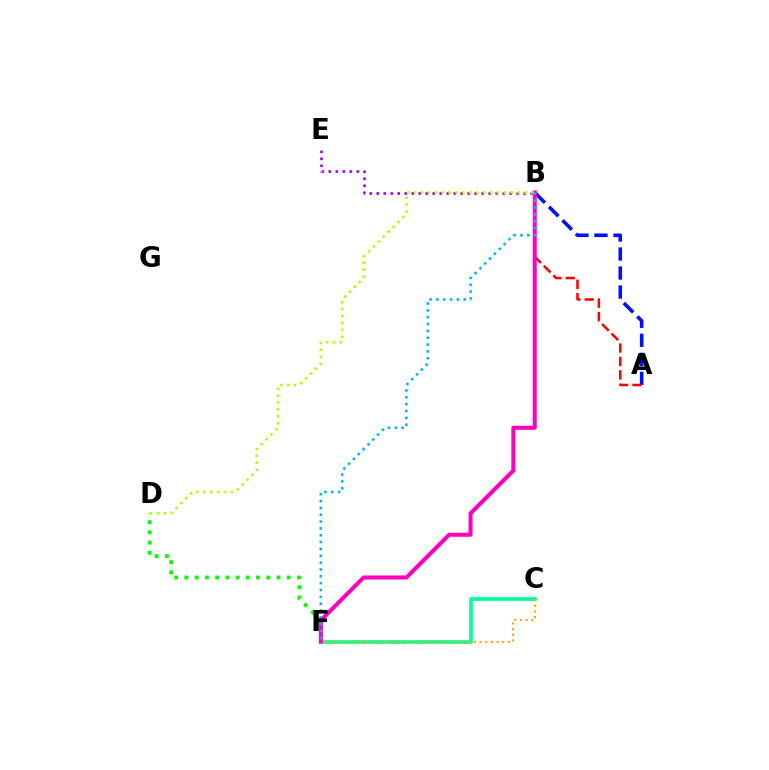{('A', 'B'): [{'color': '#0010ff', 'line_style': 'dashed', 'thickness': 2.58}, {'color': '#ff0000', 'line_style': 'dashed', 'thickness': 1.82}], ('D', 'F'): [{'color': '#08ff00', 'line_style': 'dotted', 'thickness': 2.78}], ('C', 'F'): [{'color': '#00ff9d', 'line_style': 'solid', 'thickness': 2.63}, {'color': '#ffa500', 'line_style': 'dotted', 'thickness': 1.54}], ('B', 'E'): [{'color': '#9b00ff', 'line_style': 'dotted', 'thickness': 1.9}], ('B', 'F'): [{'color': '#ff00bd', 'line_style': 'solid', 'thickness': 2.91}, {'color': '#00b5ff', 'line_style': 'dotted', 'thickness': 1.86}], ('B', 'D'): [{'color': '#b3ff00', 'line_style': 'dotted', 'thickness': 1.88}]}